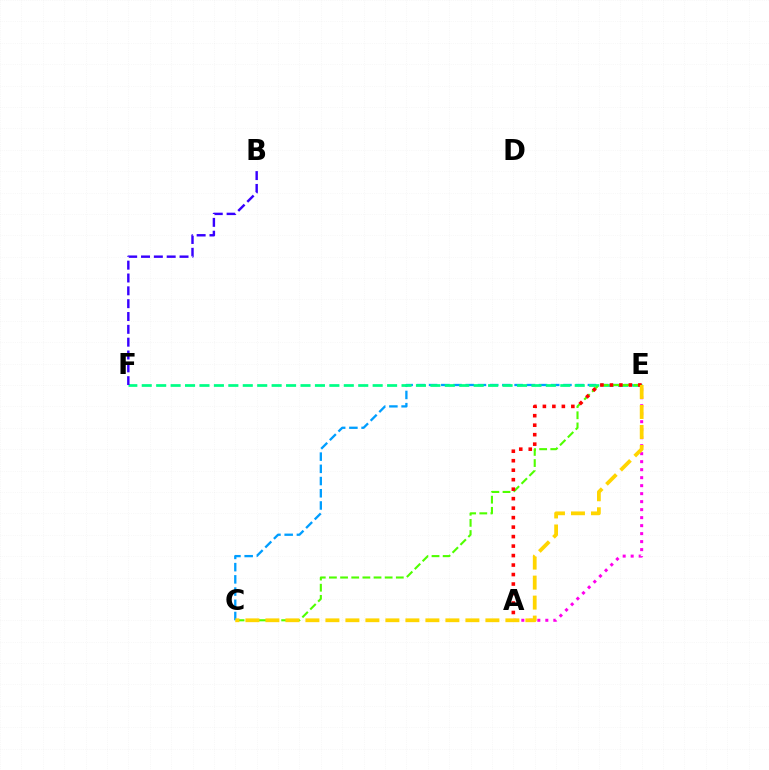{('C', 'E'): [{'color': '#009eff', 'line_style': 'dashed', 'thickness': 1.66}, {'color': '#4fff00', 'line_style': 'dashed', 'thickness': 1.51}, {'color': '#ffd500', 'line_style': 'dashed', 'thickness': 2.72}], ('E', 'F'): [{'color': '#00ff86', 'line_style': 'dashed', 'thickness': 1.96}], ('A', 'E'): [{'color': '#ff00ed', 'line_style': 'dotted', 'thickness': 2.17}, {'color': '#ff0000', 'line_style': 'dotted', 'thickness': 2.58}], ('B', 'F'): [{'color': '#3700ff', 'line_style': 'dashed', 'thickness': 1.74}]}